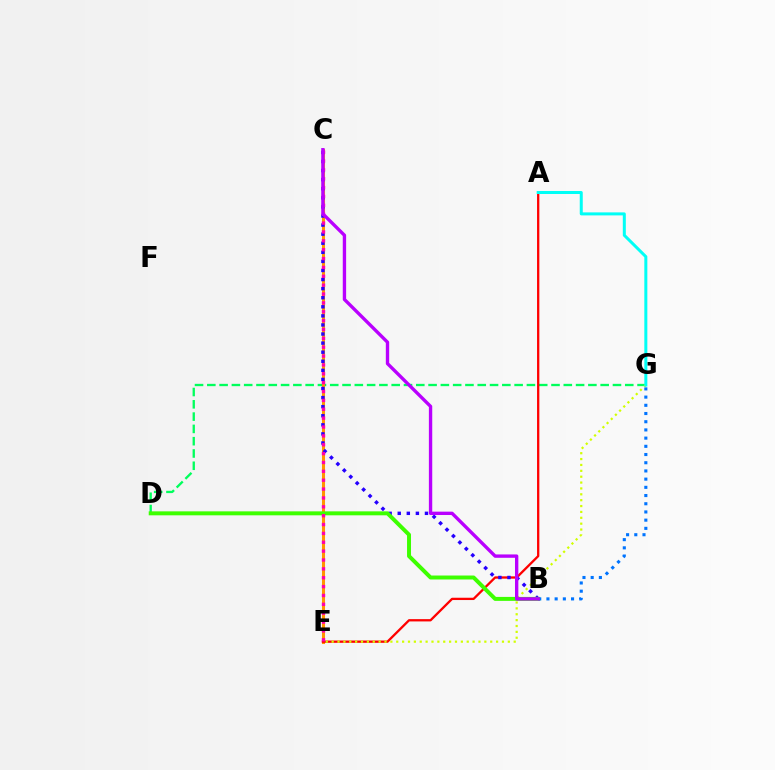{('D', 'G'): [{'color': '#00ff5c', 'line_style': 'dashed', 'thickness': 1.67}], ('C', 'E'): [{'color': '#ff9400', 'line_style': 'solid', 'thickness': 2.19}, {'color': '#ff00ac', 'line_style': 'dotted', 'thickness': 2.41}], ('A', 'E'): [{'color': '#ff0000', 'line_style': 'solid', 'thickness': 1.66}], ('E', 'G'): [{'color': '#d1ff00', 'line_style': 'dotted', 'thickness': 1.6}], ('B', 'C'): [{'color': '#2500ff', 'line_style': 'dotted', 'thickness': 2.47}, {'color': '#b900ff', 'line_style': 'solid', 'thickness': 2.42}], ('B', 'D'): [{'color': '#3dff00', 'line_style': 'solid', 'thickness': 2.85}], ('B', 'G'): [{'color': '#0074ff', 'line_style': 'dotted', 'thickness': 2.23}], ('A', 'G'): [{'color': '#00fff6', 'line_style': 'solid', 'thickness': 2.17}]}